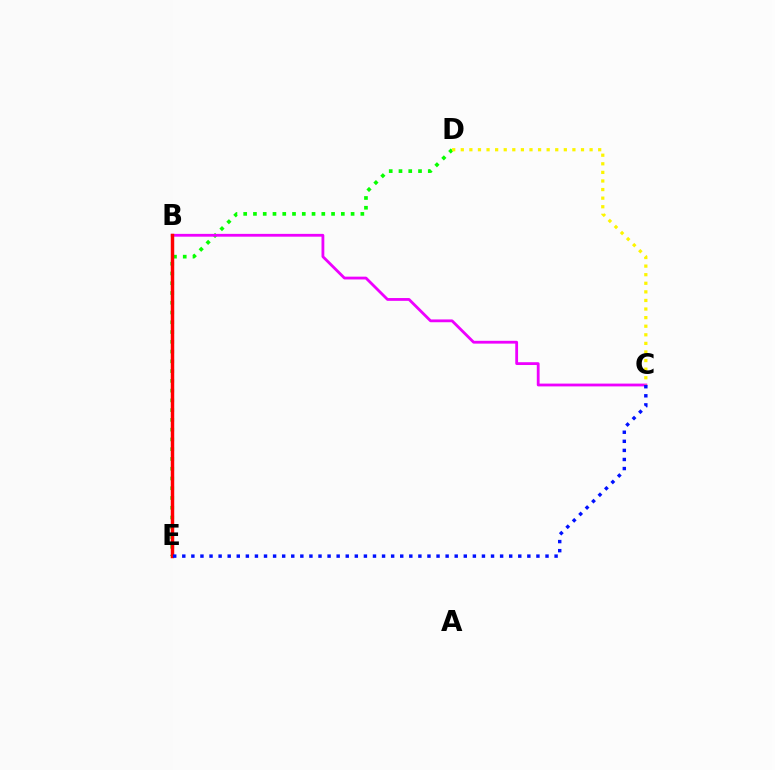{('D', 'E'): [{'color': '#08ff00', 'line_style': 'dotted', 'thickness': 2.65}], ('B', 'C'): [{'color': '#ee00ff', 'line_style': 'solid', 'thickness': 2.02}], ('B', 'E'): [{'color': '#00fff6', 'line_style': 'solid', 'thickness': 2.2}, {'color': '#ff0000', 'line_style': 'solid', 'thickness': 2.48}], ('C', 'D'): [{'color': '#fcf500', 'line_style': 'dotted', 'thickness': 2.33}], ('C', 'E'): [{'color': '#0010ff', 'line_style': 'dotted', 'thickness': 2.47}]}